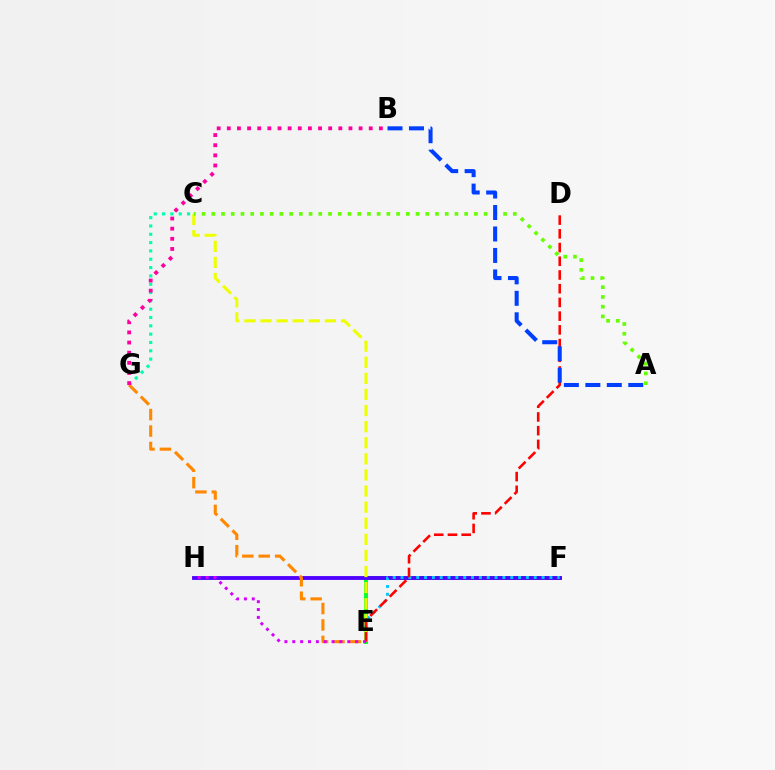{('E', 'F'): [{'color': '#00ff27', 'line_style': 'solid', 'thickness': 2.81}, {'color': '#00c7ff', 'line_style': 'dotted', 'thickness': 2.13}], ('F', 'H'): [{'color': '#4f00ff', 'line_style': 'solid', 'thickness': 2.76}], ('C', 'G'): [{'color': '#00ffaf', 'line_style': 'dotted', 'thickness': 2.26}], ('C', 'E'): [{'color': '#eeff00', 'line_style': 'dashed', 'thickness': 2.19}], ('A', 'C'): [{'color': '#66ff00', 'line_style': 'dotted', 'thickness': 2.64}], ('E', 'G'): [{'color': '#ff8800', 'line_style': 'dashed', 'thickness': 2.23}], ('D', 'E'): [{'color': '#ff0000', 'line_style': 'dashed', 'thickness': 1.86}], ('E', 'H'): [{'color': '#d600ff', 'line_style': 'dotted', 'thickness': 2.13}], ('A', 'B'): [{'color': '#003fff', 'line_style': 'dashed', 'thickness': 2.92}], ('B', 'G'): [{'color': '#ff00a0', 'line_style': 'dotted', 'thickness': 2.75}]}